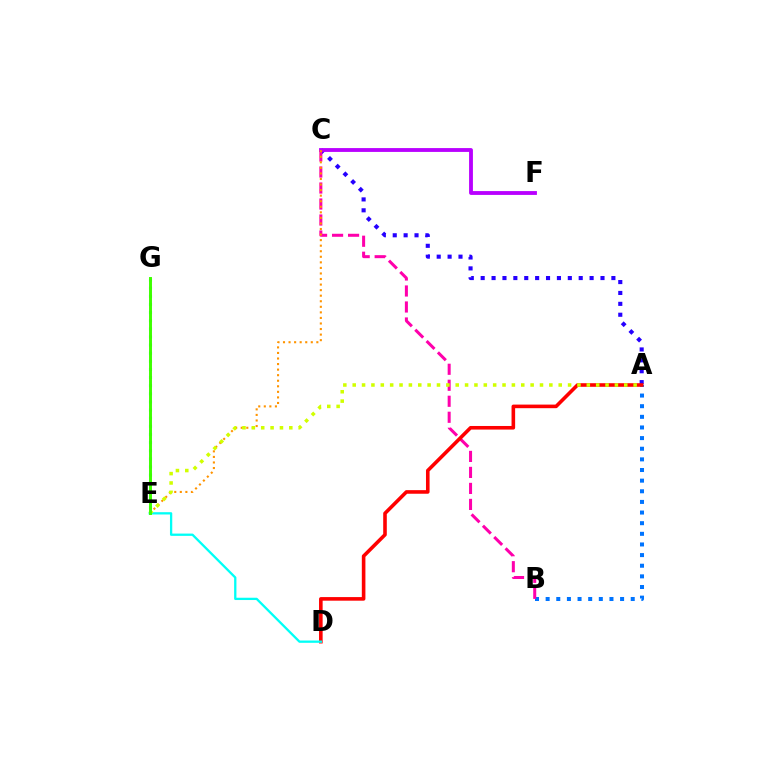{('A', 'C'): [{'color': '#2500ff', 'line_style': 'dotted', 'thickness': 2.96}], ('A', 'B'): [{'color': '#0074ff', 'line_style': 'dotted', 'thickness': 2.89}], ('C', 'F'): [{'color': '#b900ff', 'line_style': 'solid', 'thickness': 2.76}], ('B', 'C'): [{'color': '#ff00ac', 'line_style': 'dashed', 'thickness': 2.17}], ('C', 'E'): [{'color': '#ff9400', 'line_style': 'dotted', 'thickness': 1.51}], ('A', 'D'): [{'color': '#ff0000', 'line_style': 'solid', 'thickness': 2.59}], ('E', 'G'): [{'color': '#00ff5c', 'line_style': 'dotted', 'thickness': 2.21}, {'color': '#3dff00', 'line_style': 'solid', 'thickness': 2.12}], ('D', 'E'): [{'color': '#00fff6', 'line_style': 'solid', 'thickness': 1.65}], ('A', 'E'): [{'color': '#d1ff00', 'line_style': 'dotted', 'thickness': 2.54}]}